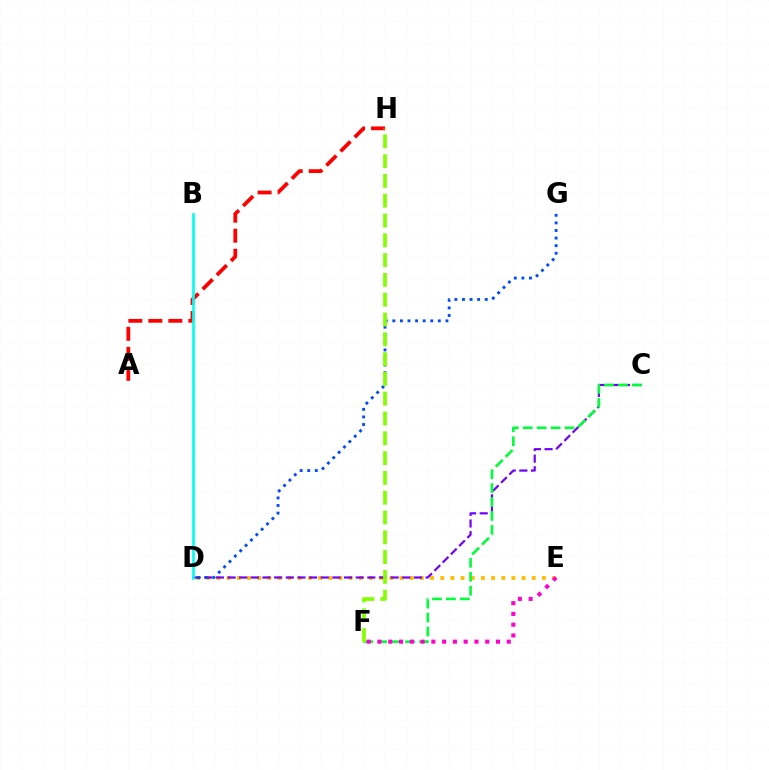{('D', 'E'): [{'color': '#ffbd00', 'line_style': 'dotted', 'thickness': 2.76}], ('C', 'D'): [{'color': '#7200ff', 'line_style': 'dashed', 'thickness': 1.58}], ('A', 'H'): [{'color': '#ff0000', 'line_style': 'dashed', 'thickness': 2.72}], ('C', 'F'): [{'color': '#00ff39', 'line_style': 'dashed', 'thickness': 1.89}], ('B', 'D'): [{'color': '#00fff6', 'line_style': 'solid', 'thickness': 1.92}], ('D', 'G'): [{'color': '#004bff', 'line_style': 'dotted', 'thickness': 2.06}], ('E', 'F'): [{'color': '#ff00cf', 'line_style': 'dotted', 'thickness': 2.93}], ('F', 'H'): [{'color': '#84ff00', 'line_style': 'dashed', 'thickness': 2.69}]}